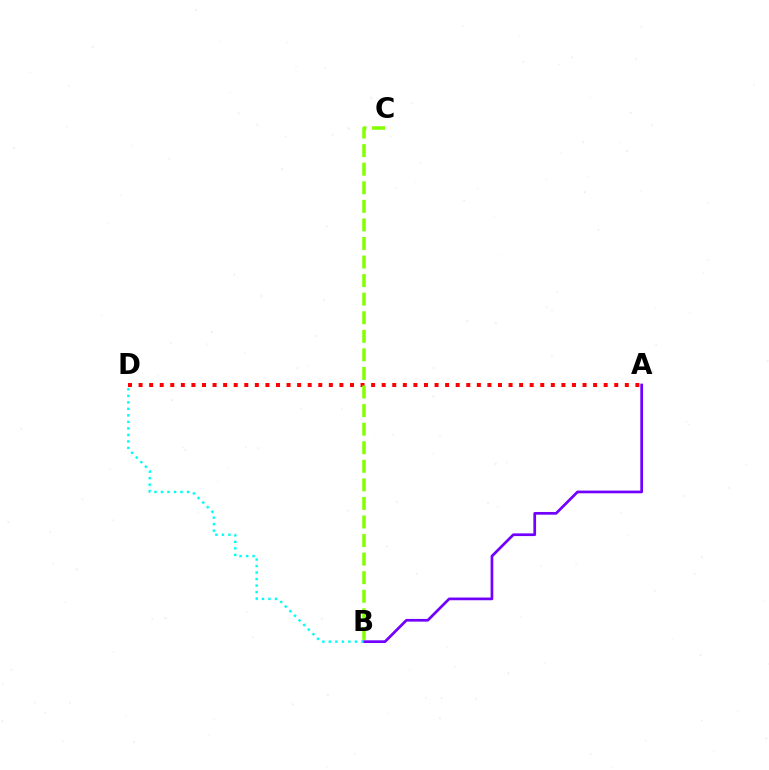{('A', 'B'): [{'color': '#7200ff', 'line_style': 'solid', 'thickness': 1.95}], ('A', 'D'): [{'color': '#ff0000', 'line_style': 'dotted', 'thickness': 2.87}], ('B', 'D'): [{'color': '#00fff6', 'line_style': 'dotted', 'thickness': 1.77}], ('B', 'C'): [{'color': '#84ff00', 'line_style': 'dashed', 'thickness': 2.52}]}